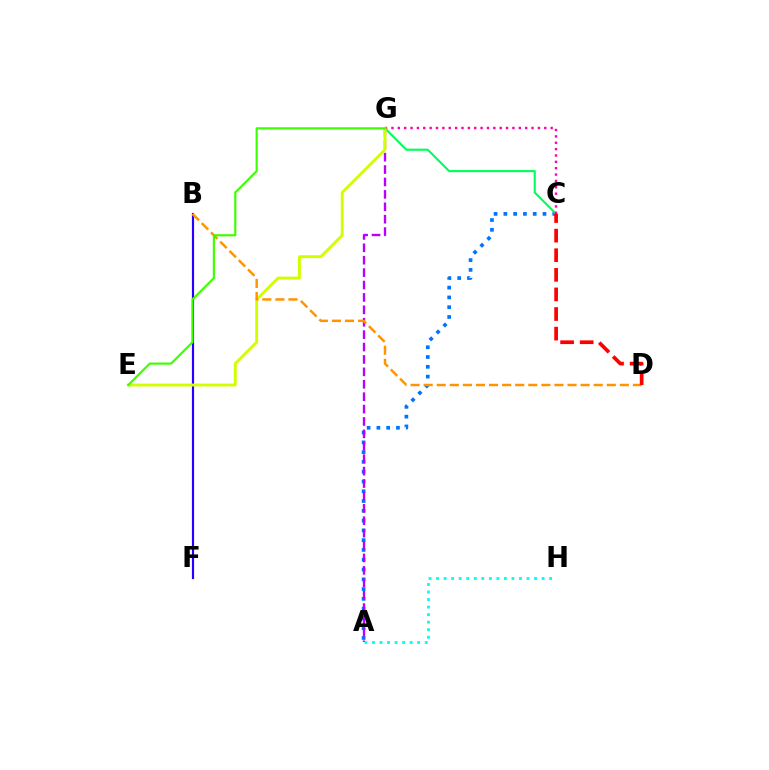{('A', 'C'): [{'color': '#0074ff', 'line_style': 'dotted', 'thickness': 2.66}], ('A', 'G'): [{'color': '#b900ff', 'line_style': 'dashed', 'thickness': 1.69}], ('C', 'G'): [{'color': '#00ff5c', 'line_style': 'solid', 'thickness': 1.53}, {'color': '#ff00ac', 'line_style': 'dotted', 'thickness': 1.73}], ('B', 'F'): [{'color': '#2500ff', 'line_style': 'solid', 'thickness': 1.57}], ('E', 'G'): [{'color': '#d1ff00', 'line_style': 'solid', 'thickness': 2.09}, {'color': '#3dff00', 'line_style': 'solid', 'thickness': 1.55}], ('B', 'D'): [{'color': '#ff9400', 'line_style': 'dashed', 'thickness': 1.78}], ('C', 'D'): [{'color': '#ff0000', 'line_style': 'dashed', 'thickness': 2.66}], ('A', 'H'): [{'color': '#00fff6', 'line_style': 'dotted', 'thickness': 2.05}]}